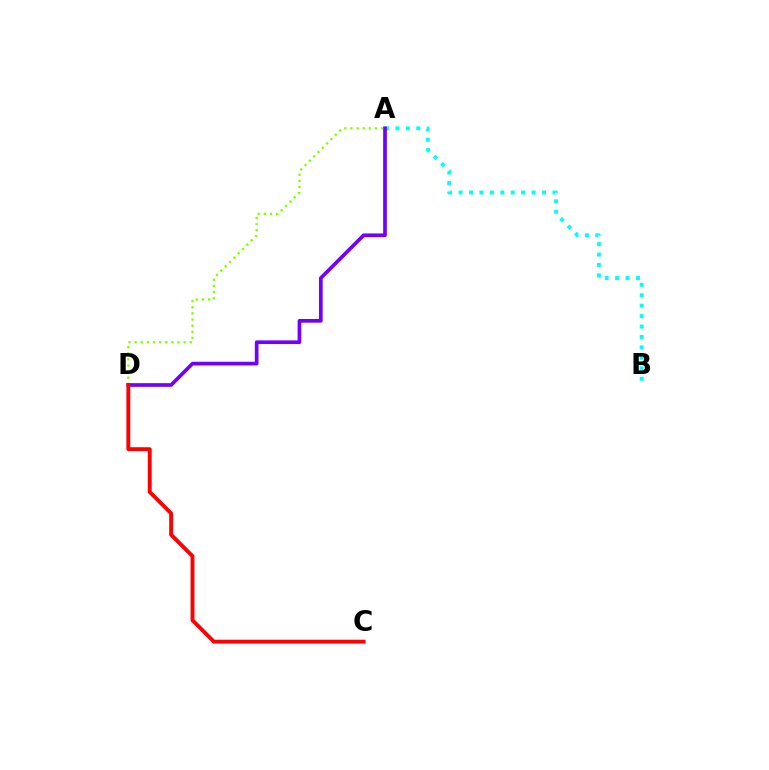{('A', 'D'): [{'color': '#84ff00', 'line_style': 'dotted', 'thickness': 1.66}, {'color': '#7200ff', 'line_style': 'solid', 'thickness': 2.66}], ('A', 'B'): [{'color': '#00fff6', 'line_style': 'dotted', 'thickness': 2.84}], ('C', 'D'): [{'color': '#ff0000', 'line_style': 'solid', 'thickness': 2.8}]}